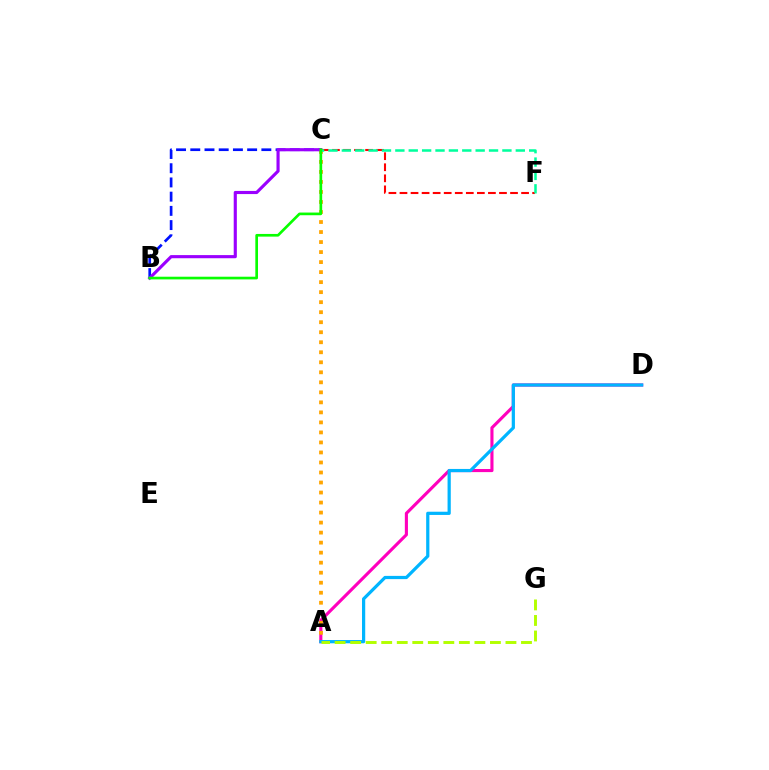{('A', 'D'): [{'color': '#ff00bd', 'line_style': 'solid', 'thickness': 2.24}, {'color': '#00b5ff', 'line_style': 'solid', 'thickness': 2.32}], ('A', 'C'): [{'color': '#ffa500', 'line_style': 'dotted', 'thickness': 2.72}], ('B', 'C'): [{'color': '#0010ff', 'line_style': 'dashed', 'thickness': 1.93}, {'color': '#9b00ff', 'line_style': 'solid', 'thickness': 2.26}, {'color': '#08ff00', 'line_style': 'solid', 'thickness': 1.93}], ('A', 'G'): [{'color': '#b3ff00', 'line_style': 'dashed', 'thickness': 2.11}], ('C', 'F'): [{'color': '#ff0000', 'line_style': 'dashed', 'thickness': 1.5}, {'color': '#00ff9d', 'line_style': 'dashed', 'thickness': 1.82}]}